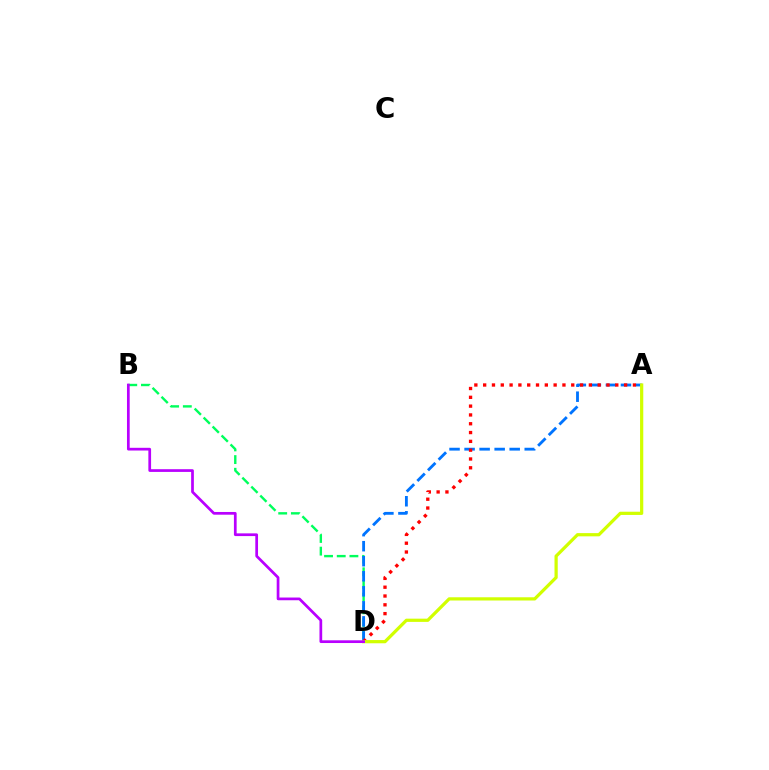{('B', 'D'): [{'color': '#00ff5c', 'line_style': 'dashed', 'thickness': 1.72}, {'color': '#b900ff', 'line_style': 'solid', 'thickness': 1.96}], ('A', 'D'): [{'color': '#0074ff', 'line_style': 'dashed', 'thickness': 2.04}, {'color': '#ff0000', 'line_style': 'dotted', 'thickness': 2.39}, {'color': '#d1ff00', 'line_style': 'solid', 'thickness': 2.32}]}